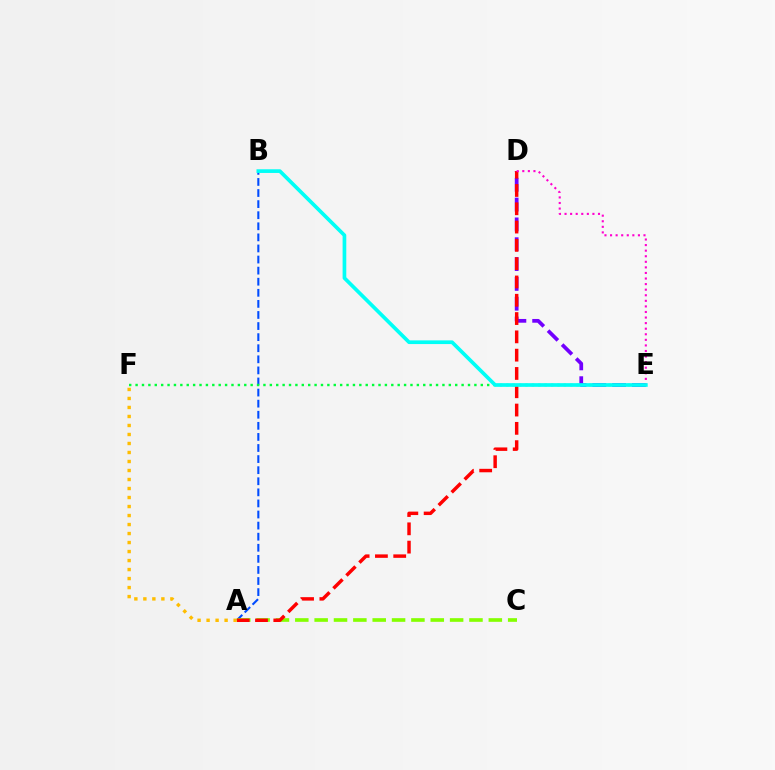{('A', 'B'): [{'color': '#004bff', 'line_style': 'dashed', 'thickness': 1.51}], ('E', 'F'): [{'color': '#00ff39', 'line_style': 'dotted', 'thickness': 1.74}], ('A', 'C'): [{'color': '#84ff00', 'line_style': 'dashed', 'thickness': 2.63}], ('D', 'E'): [{'color': '#7200ff', 'line_style': 'dashed', 'thickness': 2.69}, {'color': '#ff00cf', 'line_style': 'dotted', 'thickness': 1.51}], ('A', 'D'): [{'color': '#ff0000', 'line_style': 'dashed', 'thickness': 2.49}], ('B', 'E'): [{'color': '#00fff6', 'line_style': 'solid', 'thickness': 2.65}], ('A', 'F'): [{'color': '#ffbd00', 'line_style': 'dotted', 'thickness': 2.45}]}